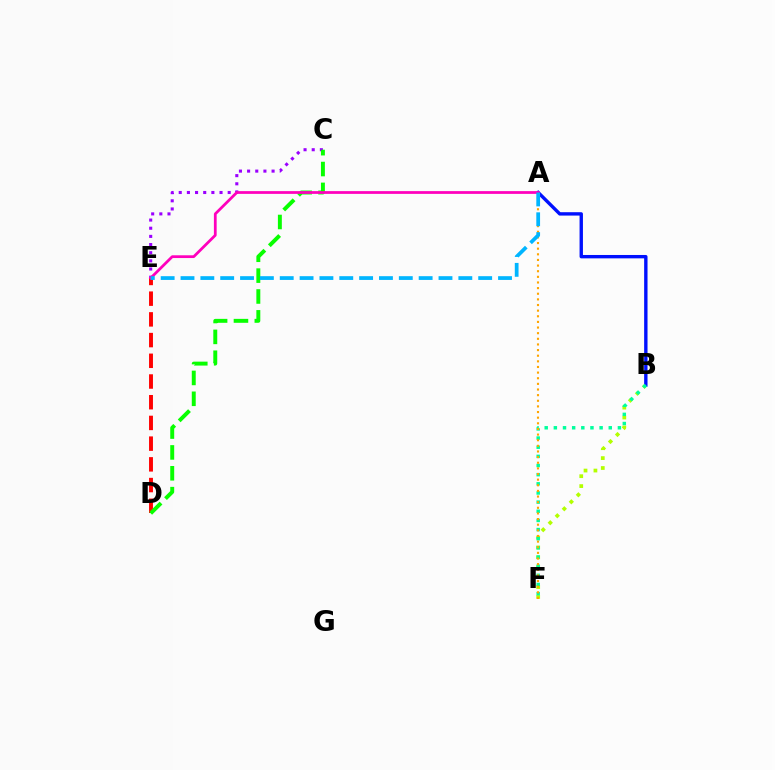{('B', 'F'): [{'color': '#b3ff00', 'line_style': 'dotted', 'thickness': 2.69}, {'color': '#00ff9d', 'line_style': 'dotted', 'thickness': 2.49}], ('C', 'E'): [{'color': '#9b00ff', 'line_style': 'dotted', 'thickness': 2.22}], ('D', 'E'): [{'color': '#ff0000', 'line_style': 'dashed', 'thickness': 2.81}], ('C', 'D'): [{'color': '#08ff00', 'line_style': 'dashed', 'thickness': 2.83}], ('A', 'B'): [{'color': '#0010ff', 'line_style': 'solid', 'thickness': 2.43}], ('A', 'F'): [{'color': '#ffa500', 'line_style': 'dotted', 'thickness': 1.53}], ('A', 'E'): [{'color': '#ff00bd', 'line_style': 'solid', 'thickness': 1.99}, {'color': '#00b5ff', 'line_style': 'dashed', 'thickness': 2.7}]}